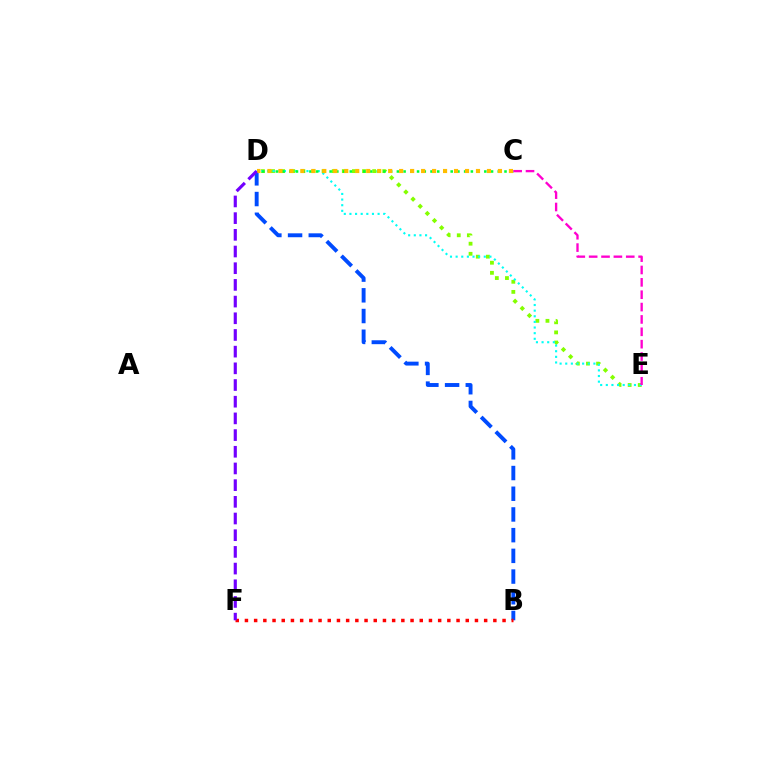{('D', 'E'): [{'color': '#84ff00', 'line_style': 'dotted', 'thickness': 2.75}, {'color': '#00fff6', 'line_style': 'dotted', 'thickness': 1.53}], ('B', 'D'): [{'color': '#004bff', 'line_style': 'dashed', 'thickness': 2.81}], ('C', 'D'): [{'color': '#00ff39', 'line_style': 'dotted', 'thickness': 1.83}, {'color': '#ffbd00', 'line_style': 'dotted', 'thickness': 2.98}], ('B', 'F'): [{'color': '#ff0000', 'line_style': 'dotted', 'thickness': 2.5}], ('C', 'E'): [{'color': '#ff00cf', 'line_style': 'dashed', 'thickness': 1.68}], ('D', 'F'): [{'color': '#7200ff', 'line_style': 'dashed', 'thickness': 2.27}]}